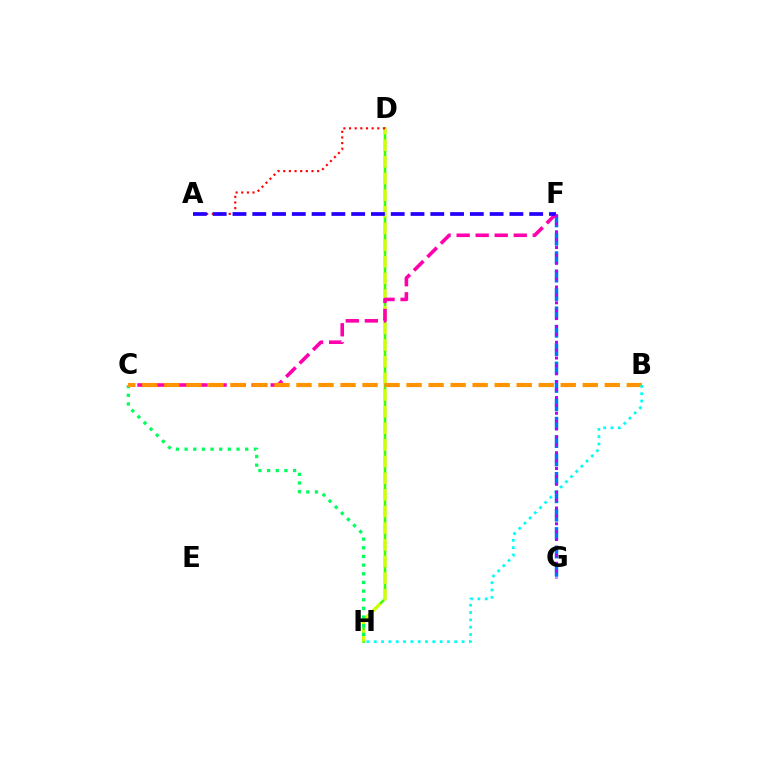{('D', 'H'): [{'color': '#3dff00', 'line_style': 'solid', 'thickness': 1.87}, {'color': '#d1ff00', 'line_style': 'dashed', 'thickness': 2.26}], ('F', 'G'): [{'color': '#0074ff', 'line_style': 'dashed', 'thickness': 2.5}, {'color': '#b900ff', 'line_style': 'dotted', 'thickness': 2.14}], ('C', 'H'): [{'color': '#00ff5c', 'line_style': 'dotted', 'thickness': 2.35}], ('C', 'F'): [{'color': '#ff00ac', 'line_style': 'dashed', 'thickness': 2.59}], ('A', 'D'): [{'color': '#ff0000', 'line_style': 'dotted', 'thickness': 1.54}], ('B', 'C'): [{'color': '#ff9400', 'line_style': 'dashed', 'thickness': 2.99}], ('B', 'H'): [{'color': '#00fff6', 'line_style': 'dotted', 'thickness': 1.99}], ('A', 'F'): [{'color': '#2500ff', 'line_style': 'dashed', 'thickness': 2.69}]}